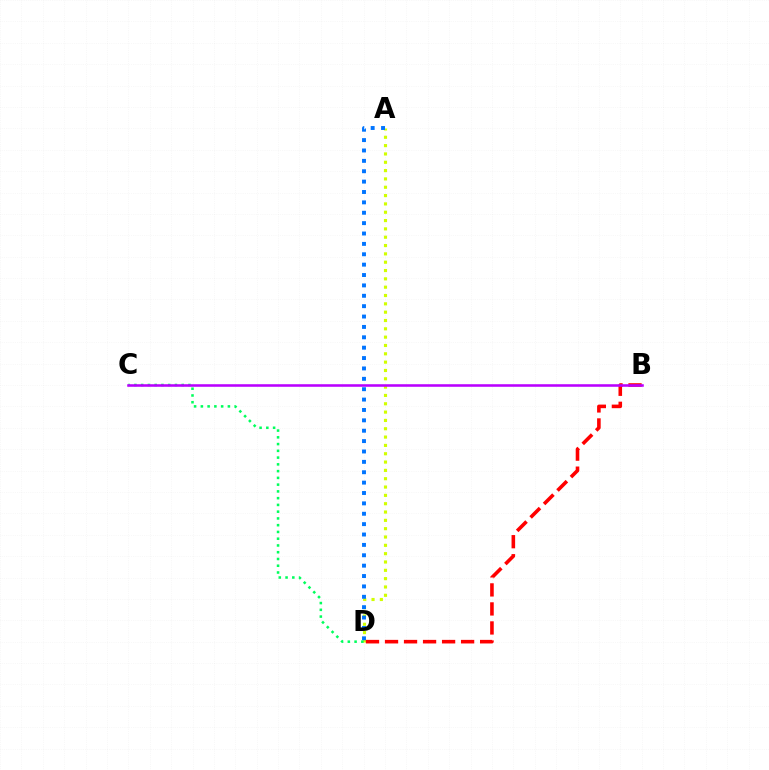{('A', 'D'): [{'color': '#d1ff00', 'line_style': 'dotted', 'thickness': 2.26}, {'color': '#0074ff', 'line_style': 'dotted', 'thickness': 2.82}], ('B', 'D'): [{'color': '#ff0000', 'line_style': 'dashed', 'thickness': 2.58}], ('C', 'D'): [{'color': '#00ff5c', 'line_style': 'dotted', 'thickness': 1.84}], ('B', 'C'): [{'color': '#b900ff', 'line_style': 'solid', 'thickness': 1.84}]}